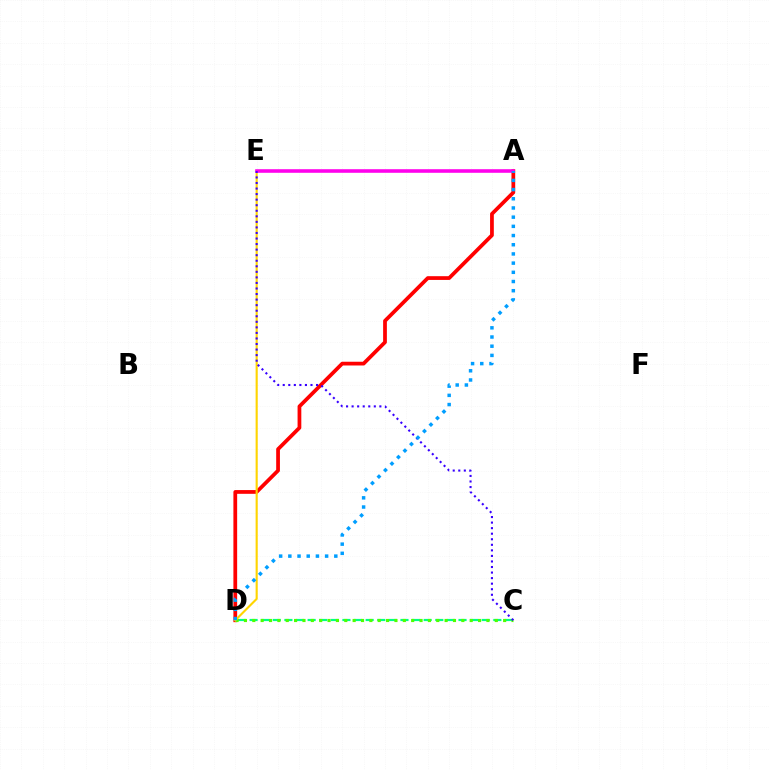{('C', 'D'): [{'color': '#00ff86', 'line_style': 'dashed', 'thickness': 1.58}, {'color': '#4fff00', 'line_style': 'dotted', 'thickness': 2.27}], ('A', 'D'): [{'color': '#ff0000', 'line_style': 'solid', 'thickness': 2.7}, {'color': '#009eff', 'line_style': 'dotted', 'thickness': 2.5}], ('D', 'E'): [{'color': '#ffd500', 'line_style': 'solid', 'thickness': 1.53}], ('A', 'E'): [{'color': '#ff00ed', 'line_style': 'solid', 'thickness': 2.58}], ('C', 'E'): [{'color': '#3700ff', 'line_style': 'dotted', 'thickness': 1.51}]}